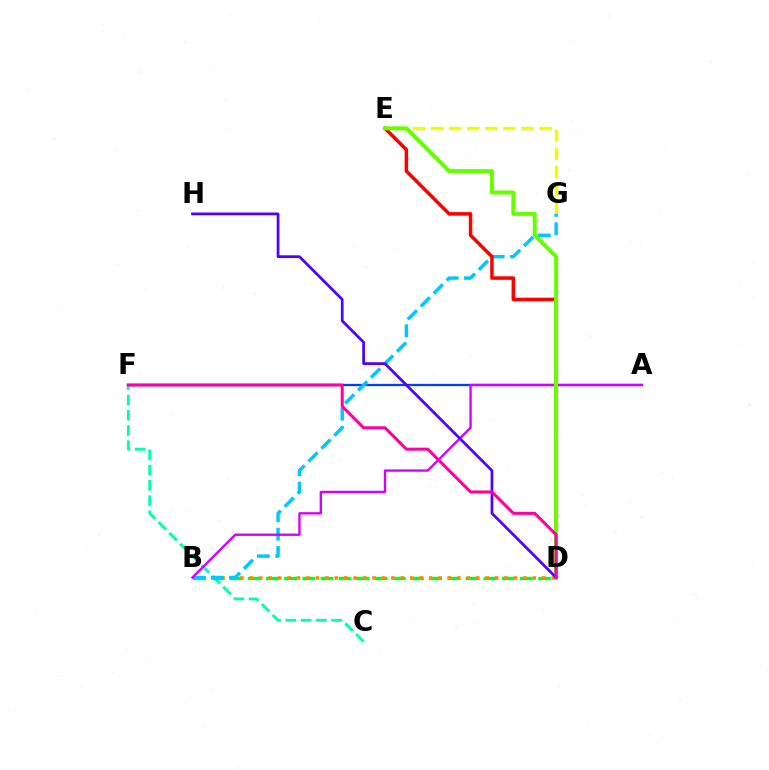{('C', 'F'): [{'color': '#00ffaf', 'line_style': 'dashed', 'thickness': 2.07}], ('B', 'D'): [{'color': '#00ff27', 'line_style': 'dashed', 'thickness': 2.46}, {'color': '#ff8800', 'line_style': 'dotted', 'thickness': 2.56}], ('A', 'F'): [{'color': '#003fff', 'line_style': 'solid', 'thickness': 1.64}], ('E', 'G'): [{'color': '#eeff00', 'line_style': 'dashed', 'thickness': 2.46}], ('B', 'G'): [{'color': '#00c7ff', 'line_style': 'dashed', 'thickness': 2.49}], ('A', 'B'): [{'color': '#d600ff', 'line_style': 'solid', 'thickness': 1.71}], ('D', 'E'): [{'color': '#ff0000', 'line_style': 'solid', 'thickness': 2.54}, {'color': '#66ff00', 'line_style': 'solid', 'thickness': 2.89}], ('D', 'H'): [{'color': '#4f00ff', 'line_style': 'solid', 'thickness': 1.97}], ('D', 'F'): [{'color': '#ff00a0', 'line_style': 'solid', 'thickness': 2.18}]}